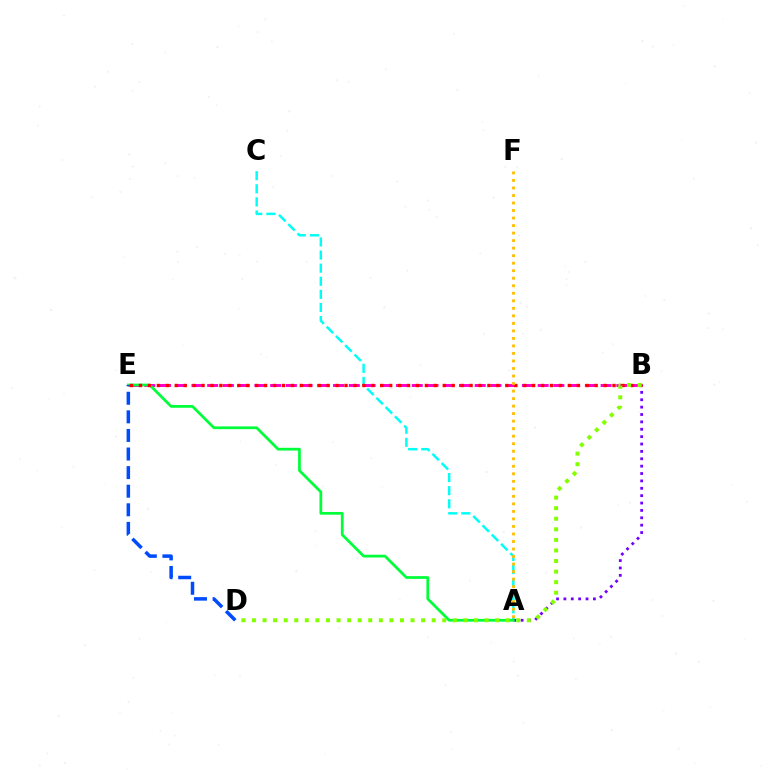{('A', 'C'): [{'color': '#00fff6', 'line_style': 'dashed', 'thickness': 1.78}], ('A', 'B'): [{'color': '#7200ff', 'line_style': 'dotted', 'thickness': 2.0}], ('B', 'E'): [{'color': '#ff00cf', 'line_style': 'dashed', 'thickness': 2.14}, {'color': '#ff0000', 'line_style': 'dotted', 'thickness': 2.43}], ('A', 'E'): [{'color': '#00ff39', 'line_style': 'solid', 'thickness': 1.98}], ('A', 'F'): [{'color': '#ffbd00', 'line_style': 'dotted', 'thickness': 2.04}], ('D', 'E'): [{'color': '#004bff', 'line_style': 'dashed', 'thickness': 2.53}], ('B', 'D'): [{'color': '#84ff00', 'line_style': 'dotted', 'thickness': 2.87}]}